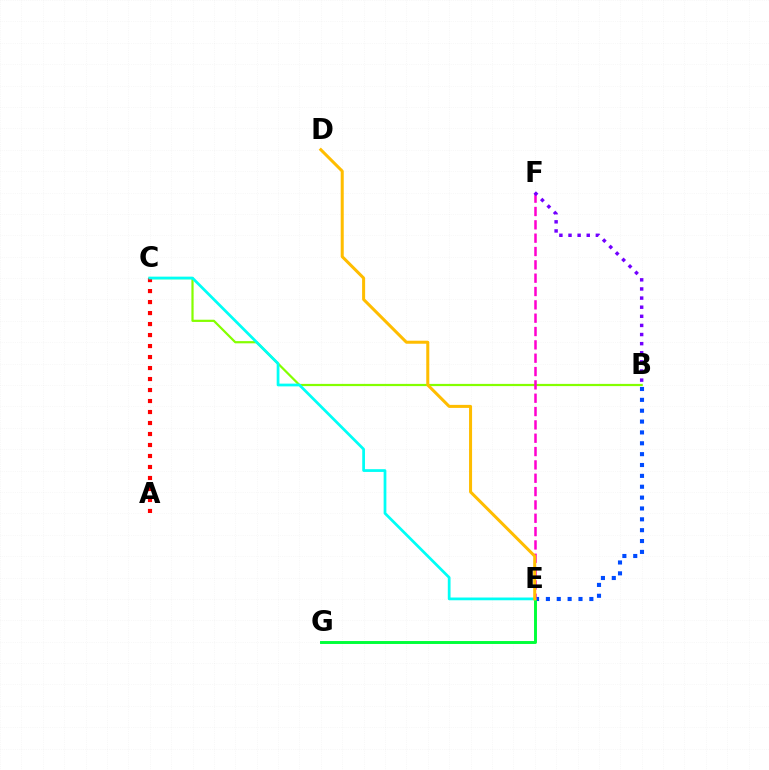{('B', 'E'): [{'color': '#004bff', 'line_style': 'dotted', 'thickness': 2.95}], ('B', 'C'): [{'color': '#84ff00', 'line_style': 'solid', 'thickness': 1.59}], ('E', 'G'): [{'color': '#00ff39', 'line_style': 'solid', 'thickness': 2.11}], ('A', 'C'): [{'color': '#ff0000', 'line_style': 'dotted', 'thickness': 2.99}], ('E', 'F'): [{'color': '#ff00cf', 'line_style': 'dashed', 'thickness': 1.81}], ('C', 'E'): [{'color': '#00fff6', 'line_style': 'solid', 'thickness': 1.98}], ('D', 'E'): [{'color': '#ffbd00', 'line_style': 'solid', 'thickness': 2.18}], ('B', 'F'): [{'color': '#7200ff', 'line_style': 'dotted', 'thickness': 2.48}]}